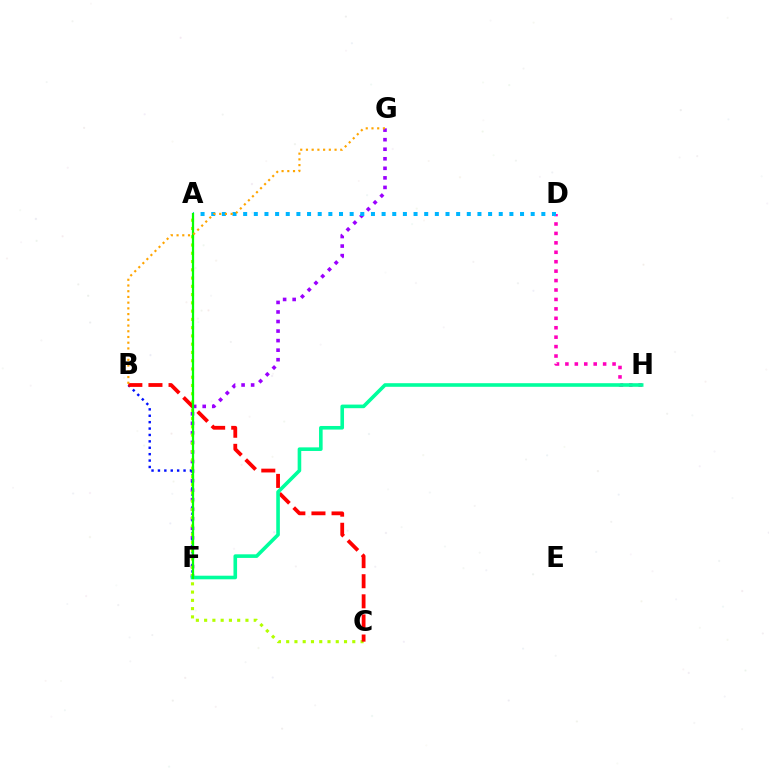{('F', 'G'): [{'color': '#9b00ff', 'line_style': 'dotted', 'thickness': 2.59}], ('B', 'F'): [{'color': '#0010ff', 'line_style': 'dotted', 'thickness': 1.74}], ('A', 'C'): [{'color': '#b3ff00', 'line_style': 'dotted', 'thickness': 2.25}], ('D', 'H'): [{'color': '#ff00bd', 'line_style': 'dotted', 'thickness': 2.56}], ('B', 'C'): [{'color': '#ff0000', 'line_style': 'dashed', 'thickness': 2.73}], ('F', 'H'): [{'color': '#00ff9d', 'line_style': 'solid', 'thickness': 2.59}], ('A', 'D'): [{'color': '#00b5ff', 'line_style': 'dotted', 'thickness': 2.89}], ('A', 'F'): [{'color': '#08ff00', 'line_style': 'solid', 'thickness': 1.62}], ('B', 'G'): [{'color': '#ffa500', 'line_style': 'dotted', 'thickness': 1.55}]}